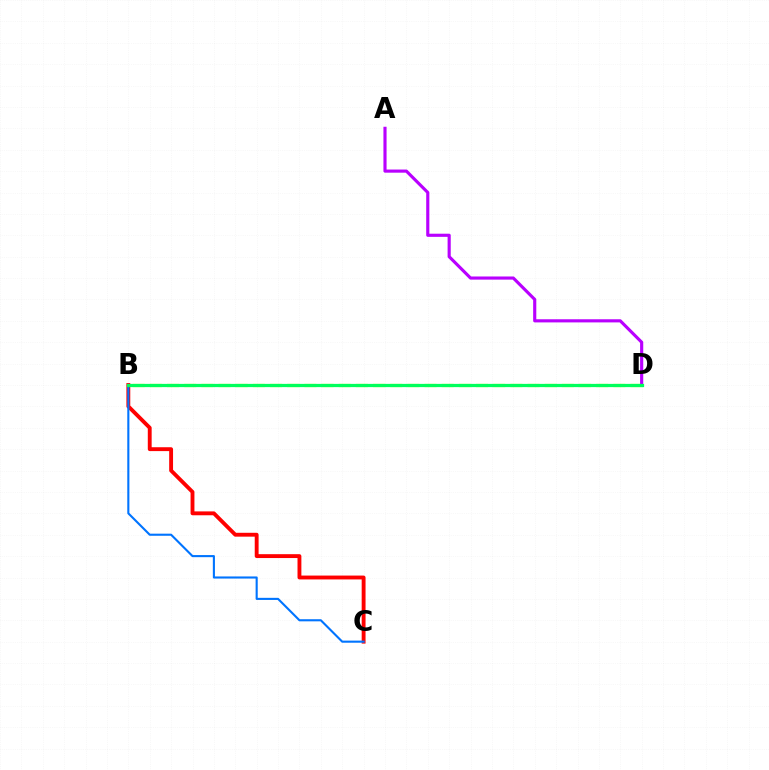{('B', 'D'): [{'color': '#d1ff00', 'line_style': 'dashed', 'thickness': 2.33}, {'color': '#00ff5c', 'line_style': 'solid', 'thickness': 2.33}], ('B', 'C'): [{'color': '#ff0000', 'line_style': 'solid', 'thickness': 2.79}, {'color': '#0074ff', 'line_style': 'solid', 'thickness': 1.52}], ('A', 'D'): [{'color': '#b900ff', 'line_style': 'solid', 'thickness': 2.26}]}